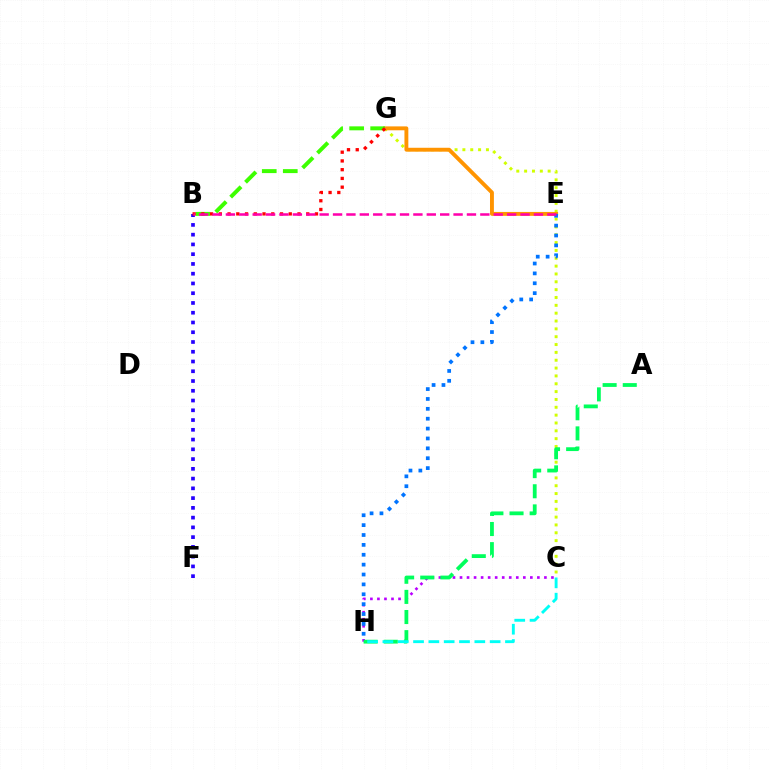{('C', 'G'): [{'color': '#d1ff00', 'line_style': 'dotted', 'thickness': 2.13}], ('B', 'F'): [{'color': '#2500ff', 'line_style': 'dotted', 'thickness': 2.65}], ('E', 'G'): [{'color': '#ff9400', 'line_style': 'solid', 'thickness': 2.8}], ('B', 'G'): [{'color': '#3dff00', 'line_style': 'dashed', 'thickness': 2.86}, {'color': '#ff0000', 'line_style': 'dotted', 'thickness': 2.38}], ('C', 'H'): [{'color': '#b900ff', 'line_style': 'dotted', 'thickness': 1.91}, {'color': '#00fff6', 'line_style': 'dashed', 'thickness': 2.08}], ('E', 'H'): [{'color': '#0074ff', 'line_style': 'dotted', 'thickness': 2.68}], ('A', 'H'): [{'color': '#00ff5c', 'line_style': 'dashed', 'thickness': 2.73}], ('B', 'E'): [{'color': '#ff00ac', 'line_style': 'dashed', 'thickness': 1.82}]}